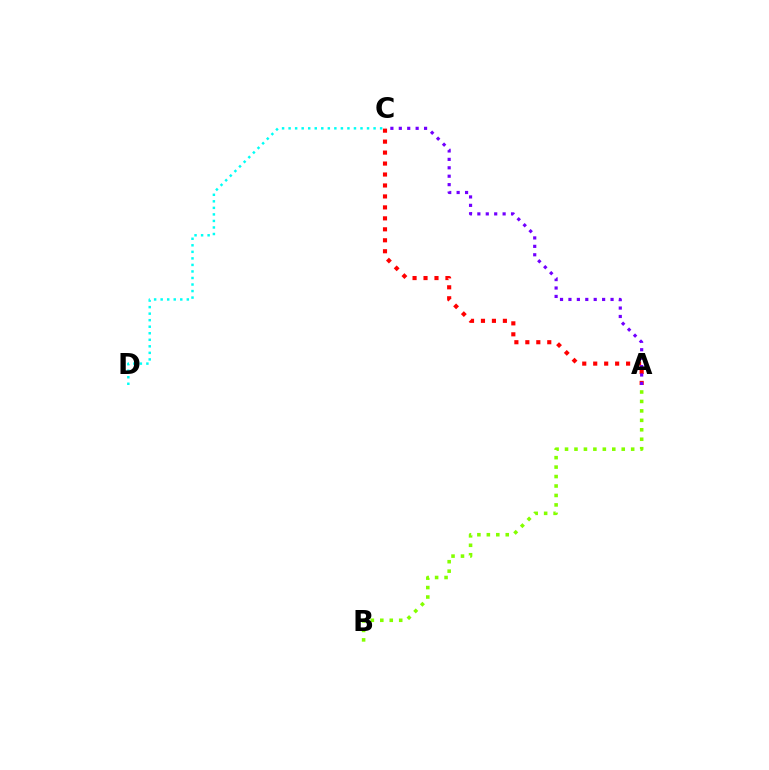{('A', 'C'): [{'color': '#ff0000', 'line_style': 'dotted', 'thickness': 2.98}, {'color': '#7200ff', 'line_style': 'dotted', 'thickness': 2.29}], ('C', 'D'): [{'color': '#00fff6', 'line_style': 'dotted', 'thickness': 1.78}], ('A', 'B'): [{'color': '#84ff00', 'line_style': 'dotted', 'thickness': 2.57}]}